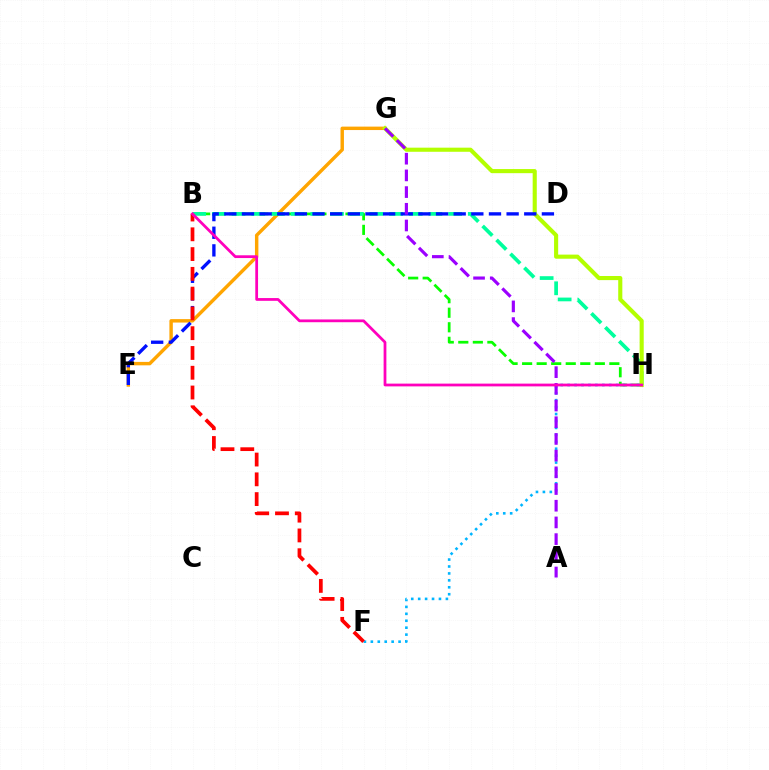{('E', 'G'): [{'color': '#ffa500', 'line_style': 'solid', 'thickness': 2.47}], ('B', 'H'): [{'color': '#08ff00', 'line_style': 'dashed', 'thickness': 1.98}, {'color': '#00ff9d', 'line_style': 'dashed', 'thickness': 2.67}, {'color': '#ff00bd', 'line_style': 'solid', 'thickness': 1.99}], ('G', 'H'): [{'color': '#b3ff00', 'line_style': 'solid', 'thickness': 2.96}], ('F', 'H'): [{'color': '#00b5ff', 'line_style': 'dotted', 'thickness': 1.88}], ('D', 'E'): [{'color': '#0010ff', 'line_style': 'dashed', 'thickness': 2.4}], ('A', 'G'): [{'color': '#9b00ff', 'line_style': 'dashed', 'thickness': 2.27}], ('B', 'F'): [{'color': '#ff0000', 'line_style': 'dashed', 'thickness': 2.69}]}